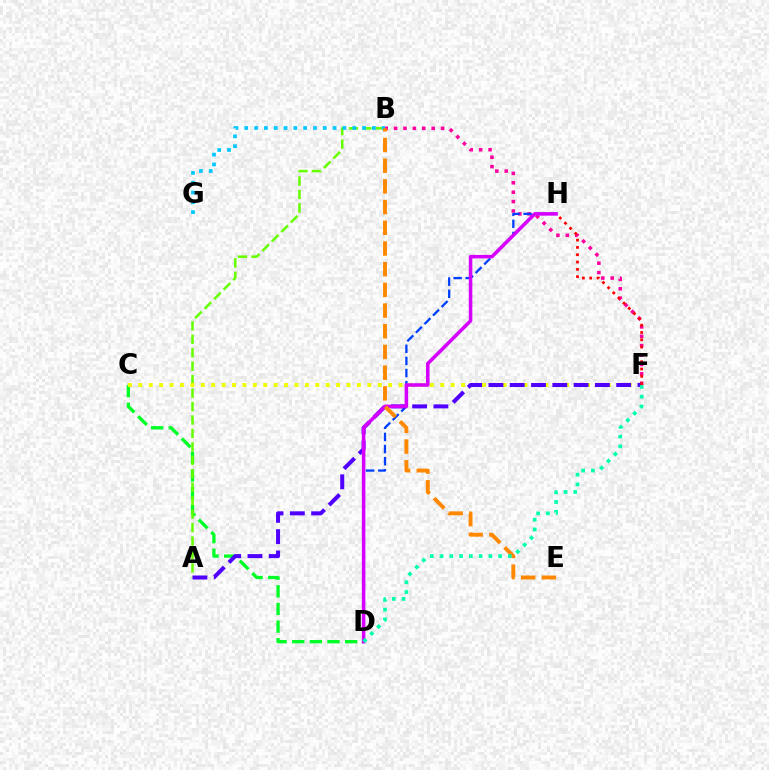{('C', 'D'): [{'color': '#00ff27', 'line_style': 'dashed', 'thickness': 2.4}], ('A', 'B'): [{'color': '#66ff00', 'line_style': 'dashed', 'thickness': 1.83}], ('B', 'F'): [{'color': '#ff00a0', 'line_style': 'dotted', 'thickness': 2.55}], ('D', 'H'): [{'color': '#003fff', 'line_style': 'dashed', 'thickness': 1.65}, {'color': '#d600ff', 'line_style': 'solid', 'thickness': 2.55}], ('C', 'F'): [{'color': '#eeff00', 'line_style': 'dotted', 'thickness': 2.83}], ('A', 'F'): [{'color': '#4f00ff', 'line_style': 'dashed', 'thickness': 2.89}], ('B', 'G'): [{'color': '#00c7ff', 'line_style': 'dotted', 'thickness': 2.67}], ('B', 'E'): [{'color': '#ff8800', 'line_style': 'dashed', 'thickness': 2.81}], ('D', 'F'): [{'color': '#00ffaf', 'line_style': 'dotted', 'thickness': 2.65}], ('F', 'H'): [{'color': '#ff0000', 'line_style': 'dotted', 'thickness': 1.98}]}